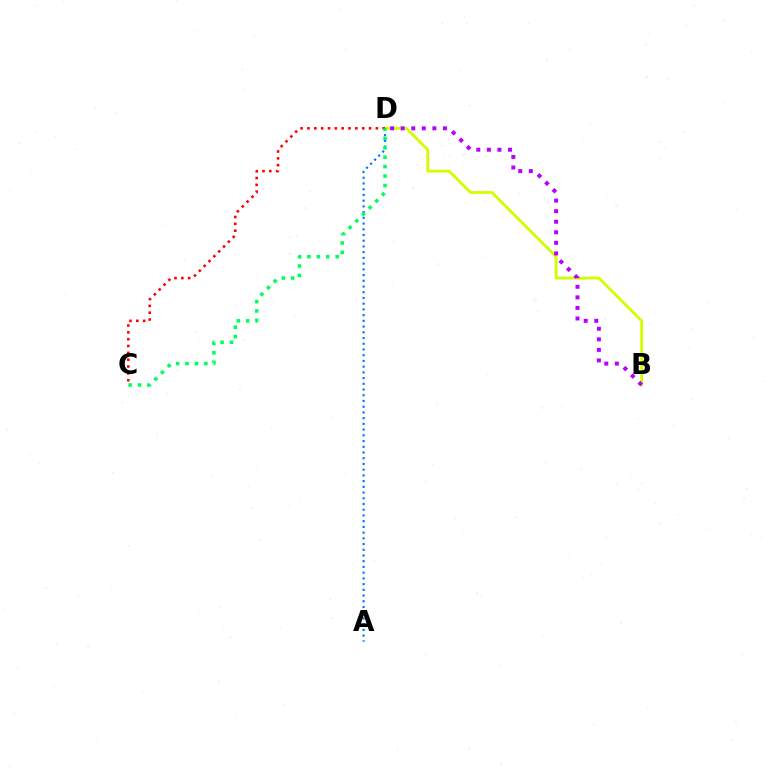{('B', 'D'): [{'color': '#d1ff00', 'line_style': 'solid', 'thickness': 2.04}, {'color': '#b900ff', 'line_style': 'dotted', 'thickness': 2.87}], ('A', 'D'): [{'color': '#0074ff', 'line_style': 'dotted', 'thickness': 1.55}], ('C', 'D'): [{'color': '#ff0000', 'line_style': 'dotted', 'thickness': 1.86}, {'color': '#00ff5c', 'line_style': 'dotted', 'thickness': 2.55}]}